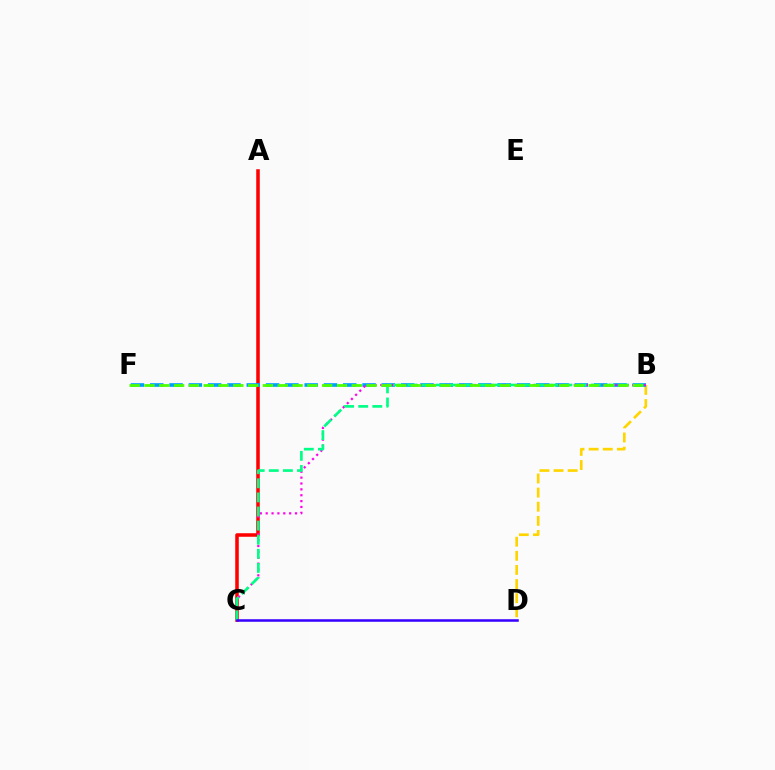{('B', 'D'): [{'color': '#ffd500', 'line_style': 'dashed', 'thickness': 1.92}], ('A', 'C'): [{'color': '#ff0000', 'line_style': 'solid', 'thickness': 2.55}], ('B', 'F'): [{'color': '#009eff', 'line_style': 'dashed', 'thickness': 2.62}, {'color': '#4fff00', 'line_style': 'dashed', 'thickness': 2.01}], ('B', 'C'): [{'color': '#ff00ed', 'line_style': 'dotted', 'thickness': 1.59}, {'color': '#00ff86', 'line_style': 'dashed', 'thickness': 1.92}], ('C', 'D'): [{'color': '#3700ff', 'line_style': 'solid', 'thickness': 1.82}]}